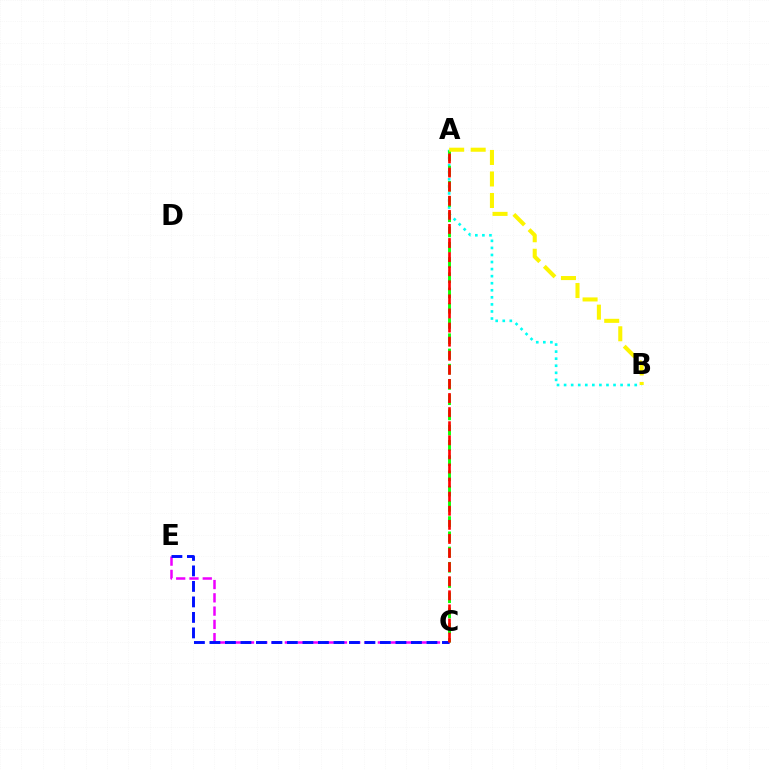{('A', 'B'): [{'color': '#00fff6', 'line_style': 'dotted', 'thickness': 1.92}, {'color': '#fcf500', 'line_style': 'dashed', 'thickness': 2.92}], ('C', 'E'): [{'color': '#ee00ff', 'line_style': 'dashed', 'thickness': 1.8}, {'color': '#0010ff', 'line_style': 'dashed', 'thickness': 2.11}], ('A', 'C'): [{'color': '#08ff00', 'line_style': 'dashed', 'thickness': 2.07}, {'color': '#ff0000', 'line_style': 'dashed', 'thickness': 1.91}]}